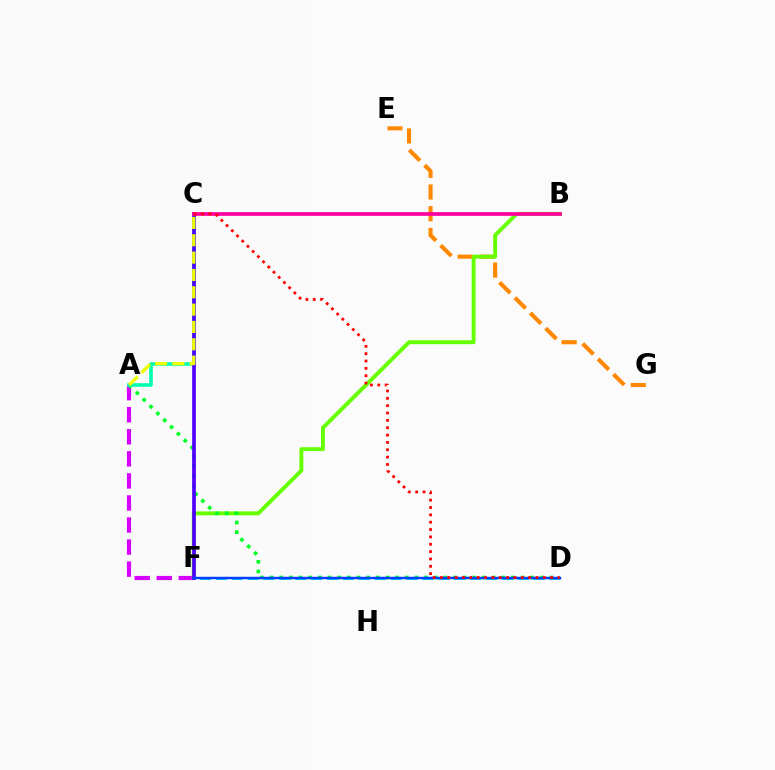{('A', 'F'): [{'color': '#d600ff', 'line_style': 'dashed', 'thickness': 3.0}], ('E', 'G'): [{'color': '#ff8800', 'line_style': 'dashed', 'thickness': 2.95}], ('B', 'F'): [{'color': '#66ff00', 'line_style': 'solid', 'thickness': 2.8}], ('A', 'D'): [{'color': '#00ff27', 'line_style': 'dotted', 'thickness': 2.62}], ('D', 'F'): [{'color': '#00c7ff', 'line_style': 'dashed', 'thickness': 2.16}, {'color': '#003fff', 'line_style': 'solid', 'thickness': 1.75}], ('A', 'C'): [{'color': '#00ffaf', 'line_style': 'solid', 'thickness': 2.58}, {'color': '#eeff00', 'line_style': 'dashed', 'thickness': 2.36}], ('C', 'F'): [{'color': '#4f00ff', 'line_style': 'solid', 'thickness': 2.65}], ('B', 'C'): [{'color': '#ff00a0', 'line_style': 'solid', 'thickness': 2.64}], ('C', 'D'): [{'color': '#ff0000', 'line_style': 'dotted', 'thickness': 2.0}]}